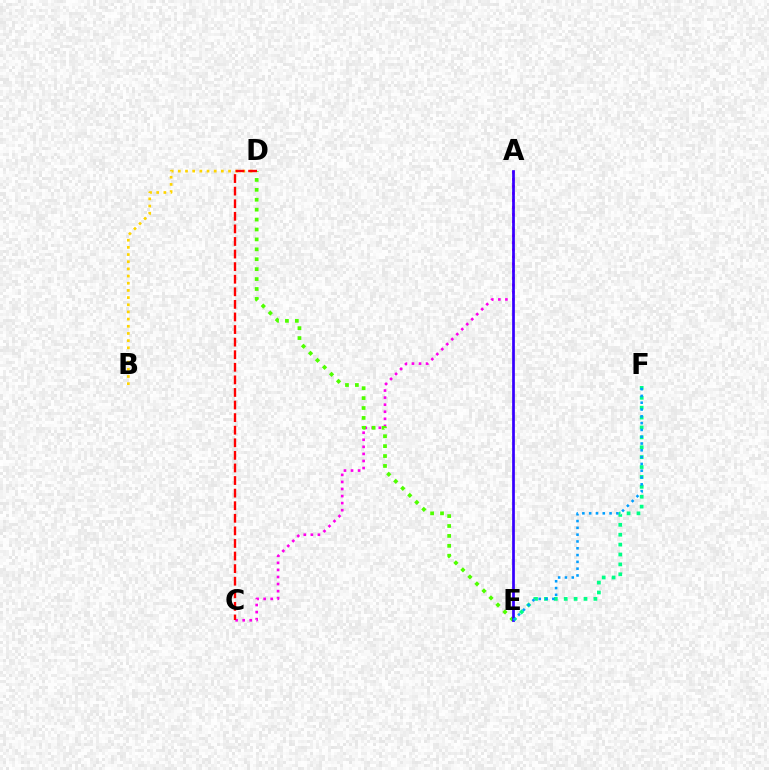{('E', 'F'): [{'color': '#00ff86', 'line_style': 'dotted', 'thickness': 2.69}, {'color': '#009eff', 'line_style': 'dotted', 'thickness': 1.85}], ('A', 'C'): [{'color': '#ff00ed', 'line_style': 'dotted', 'thickness': 1.92}], ('B', 'D'): [{'color': '#ffd500', 'line_style': 'dotted', 'thickness': 1.95}], ('D', 'E'): [{'color': '#4fff00', 'line_style': 'dotted', 'thickness': 2.69}], ('A', 'E'): [{'color': '#3700ff', 'line_style': 'solid', 'thickness': 1.97}], ('C', 'D'): [{'color': '#ff0000', 'line_style': 'dashed', 'thickness': 1.71}]}